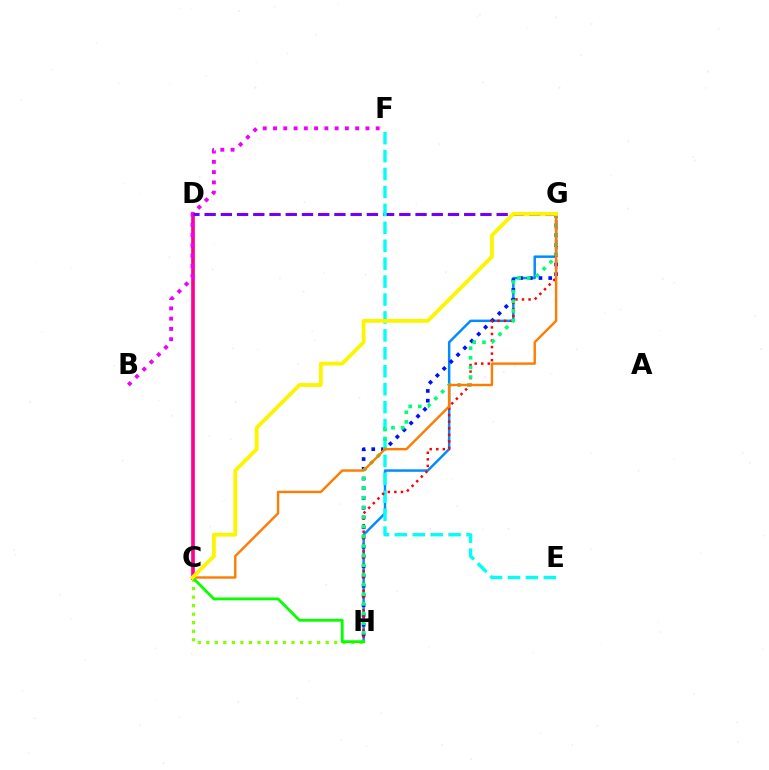{('C', 'H'): [{'color': '#84ff00', 'line_style': 'dotted', 'thickness': 2.32}, {'color': '#08ff00', 'line_style': 'solid', 'thickness': 2.04}], ('C', 'D'): [{'color': '#ff0094', 'line_style': 'solid', 'thickness': 2.64}], ('B', 'F'): [{'color': '#ee00ff', 'line_style': 'dotted', 'thickness': 2.79}], ('D', 'G'): [{'color': '#7200ff', 'line_style': 'dashed', 'thickness': 2.2}], ('G', 'H'): [{'color': '#008cff', 'line_style': 'solid', 'thickness': 1.77}, {'color': '#0010ff', 'line_style': 'dotted', 'thickness': 2.65}, {'color': '#ff0000', 'line_style': 'dotted', 'thickness': 1.78}, {'color': '#00ff74', 'line_style': 'dotted', 'thickness': 2.62}], ('E', 'F'): [{'color': '#00fff6', 'line_style': 'dashed', 'thickness': 2.44}], ('C', 'G'): [{'color': '#ff7c00', 'line_style': 'solid', 'thickness': 1.72}, {'color': '#fcf500', 'line_style': 'solid', 'thickness': 2.75}]}